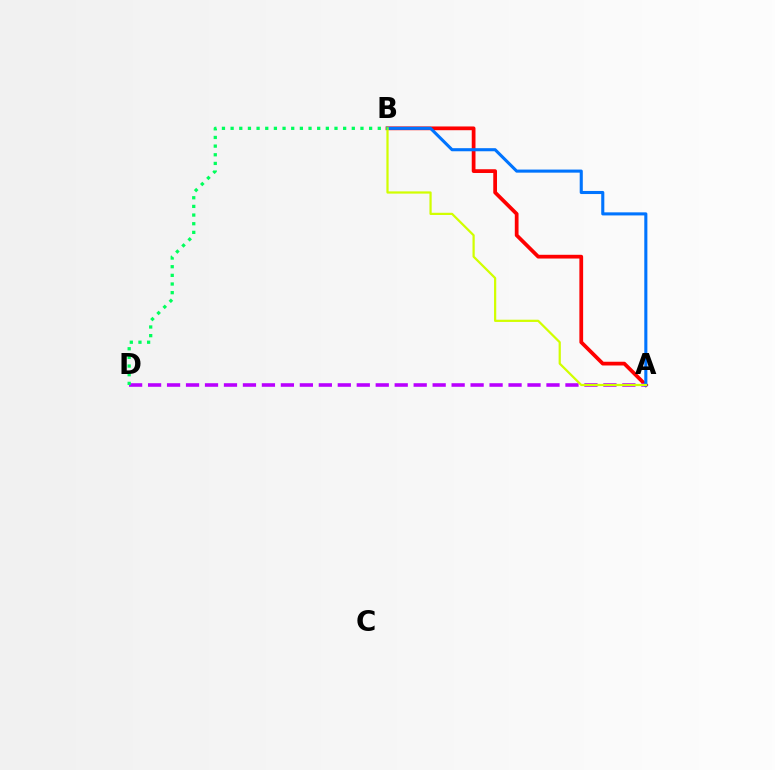{('A', 'B'): [{'color': '#ff0000', 'line_style': 'solid', 'thickness': 2.7}, {'color': '#0074ff', 'line_style': 'solid', 'thickness': 2.22}, {'color': '#d1ff00', 'line_style': 'solid', 'thickness': 1.6}], ('A', 'D'): [{'color': '#b900ff', 'line_style': 'dashed', 'thickness': 2.58}], ('B', 'D'): [{'color': '#00ff5c', 'line_style': 'dotted', 'thickness': 2.35}]}